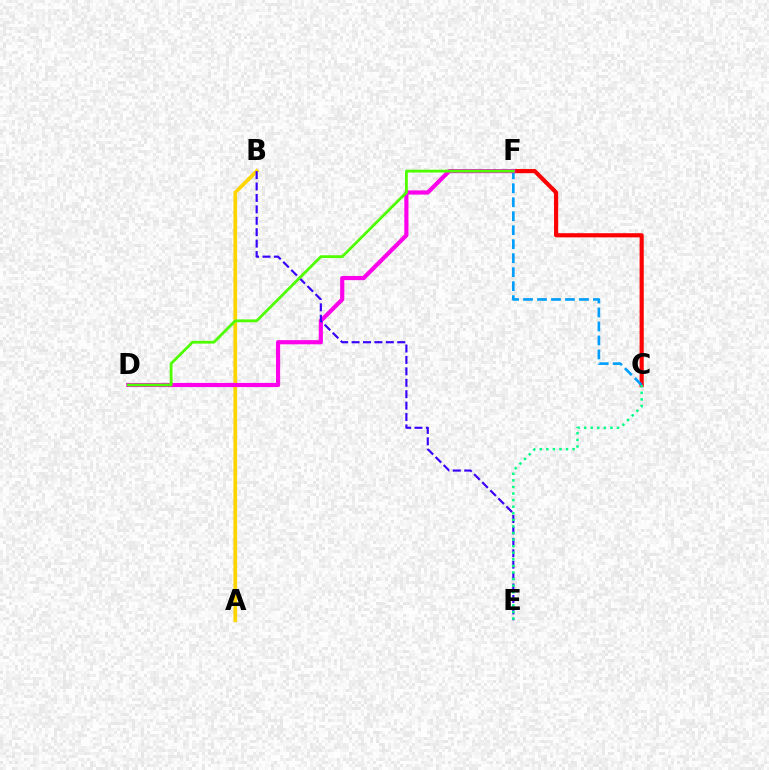{('C', 'F'): [{'color': '#ff0000', 'line_style': 'solid', 'thickness': 2.98}, {'color': '#009eff', 'line_style': 'dashed', 'thickness': 1.9}], ('A', 'B'): [{'color': '#ffd500', 'line_style': 'solid', 'thickness': 2.67}], ('D', 'F'): [{'color': '#ff00ed', 'line_style': 'solid', 'thickness': 2.99}, {'color': '#4fff00', 'line_style': 'solid', 'thickness': 2.03}], ('B', 'E'): [{'color': '#3700ff', 'line_style': 'dashed', 'thickness': 1.55}], ('C', 'E'): [{'color': '#00ff86', 'line_style': 'dotted', 'thickness': 1.79}]}